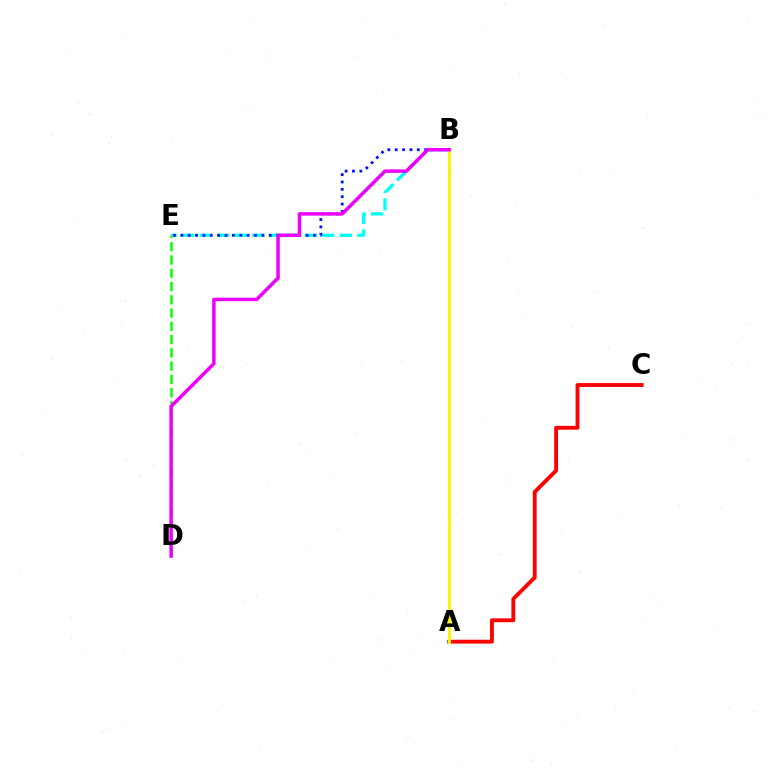{('B', 'E'): [{'color': '#00fff6', 'line_style': 'dashed', 'thickness': 2.38}, {'color': '#0010ff', 'line_style': 'dotted', 'thickness': 2.0}], ('D', 'E'): [{'color': '#08ff00', 'line_style': 'dashed', 'thickness': 1.8}], ('A', 'C'): [{'color': '#ff0000', 'line_style': 'solid', 'thickness': 2.77}], ('A', 'B'): [{'color': '#fcf500', 'line_style': 'solid', 'thickness': 2.14}], ('B', 'D'): [{'color': '#ee00ff', 'line_style': 'solid', 'thickness': 2.51}]}